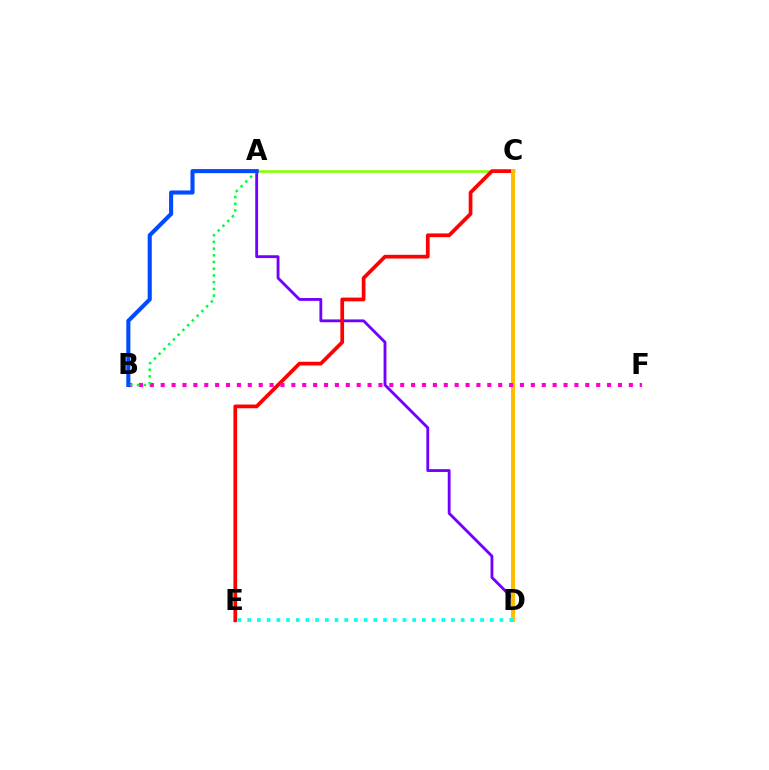{('A', 'C'): [{'color': '#84ff00', 'line_style': 'solid', 'thickness': 1.86}], ('A', 'D'): [{'color': '#7200ff', 'line_style': 'solid', 'thickness': 2.04}], ('C', 'E'): [{'color': '#ff0000', 'line_style': 'solid', 'thickness': 2.68}], ('C', 'D'): [{'color': '#ffbd00', 'line_style': 'solid', 'thickness': 2.87}], ('B', 'F'): [{'color': '#ff00cf', 'line_style': 'dotted', 'thickness': 2.96}], ('A', 'B'): [{'color': '#00ff39', 'line_style': 'dotted', 'thickness': 1.82}, {'color': '#004bff', 'line_style': 'solid', 'thickness': 2.94}], ('D', 'E'): [{'color': '#00fff6', 'line_style': 'dotted', 'thickness': 2.64}]}